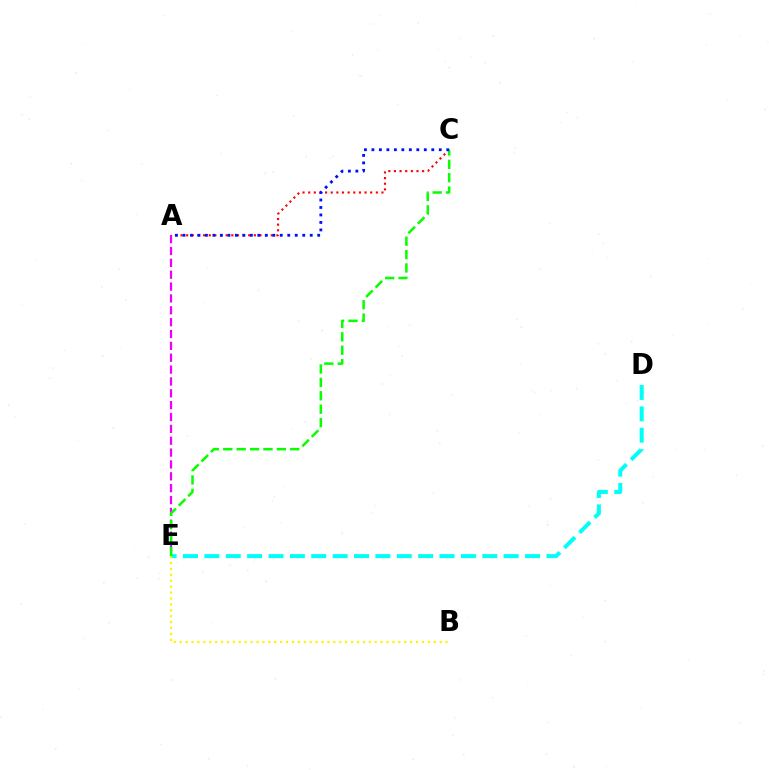{('A', 'C'): [{'color': '#ff0000', 'line_style': 'dotted', 'thickness': 1.53}, {'color': '#0010ff', 'line_style': 'dotted', 'thickness': 2.03}], ('A', 'E'): [{'color': '#ee00ff', 'line_style': 'dashed', 'thickness': 1.61}], ('D', 'E'): [{'color': '#00fff6', 'line_style': 'dashed', 'thickness': 2.9}], ('B', 'E'): [{'color': '#fcf500', 'line_style': 'dotted', 'thickness': 1.61}], ('C', 'E'): [{'color': '#08ff00', 'line_style': 'dashed', 'thickness': 1.82}]}